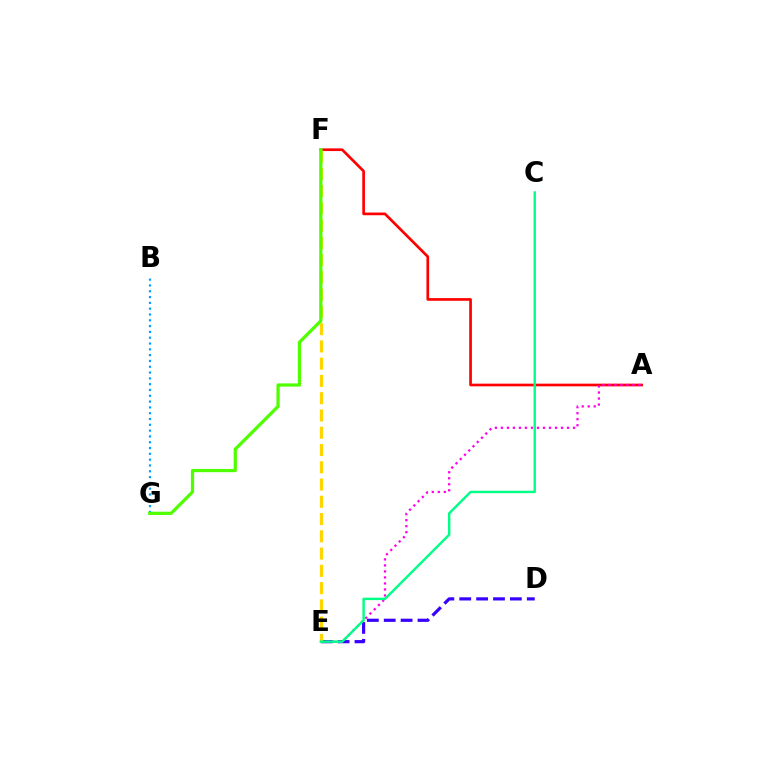{('B', 'G'): [{'color': '#009eff', 'line_style': 'dotted', 'thickness': 1.58}], ('A', 'F'): [{'color': '#ff0000', 'line_style': 'solid', 'thickness': 1.93}], ('D', 'E'): [{'color': '#3700ff', 'line_style': 'dashed', 'thickness': 2.29}], ('A', 'E'): [{'color': '#ff00ed', 'line_style': 'dotted', 'thickness': 1.63}], ('E', 'F'): [{'color': '#ffd500', 'line_style': 'dashed', 'thickness': 2.35}], ('C', 'E'): [{'color': '#00ff86', 'line_style': 'solid', 'thickness': 1.74}], ('F', 'G'): [{'color': '#4fff00', 'line_style': 'solid', 'thickness': 2.33}]}